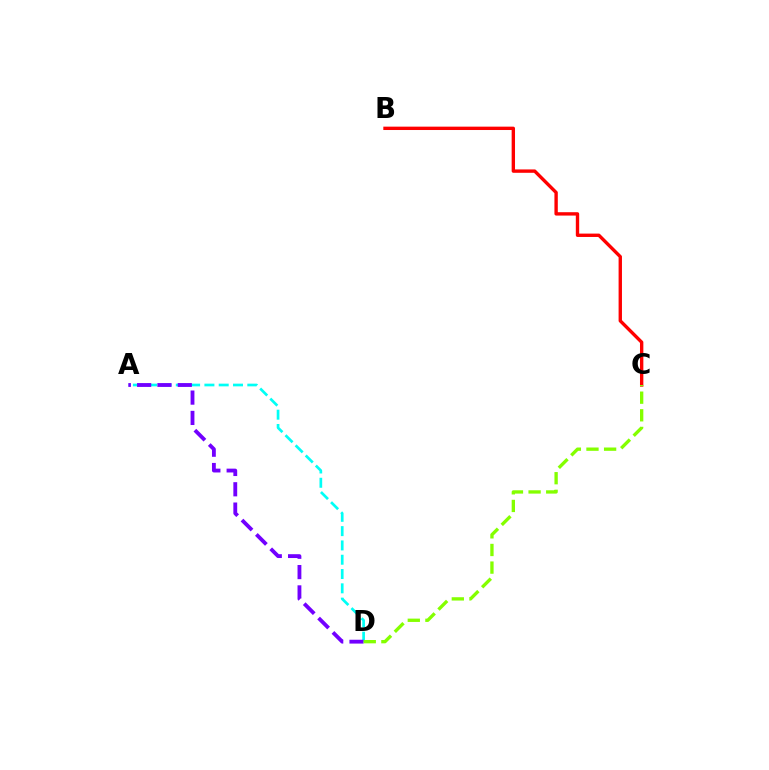{('A', 'D'): [{'color': '#00fff6', 'line_style': 'dashed', 'thickness': 1.94}, {'color': '#7200ff', 'line_style': 'dashed', 'thickness': 2.76}], ('B', 'C'): [{'color': '#ff0000', 'line_style': 'solid', 'thickness': 2.43}], ('C', 'D'): [{'color': '#84ff00', 'line_style': 'dashed', 'thickness': 2.39}]}